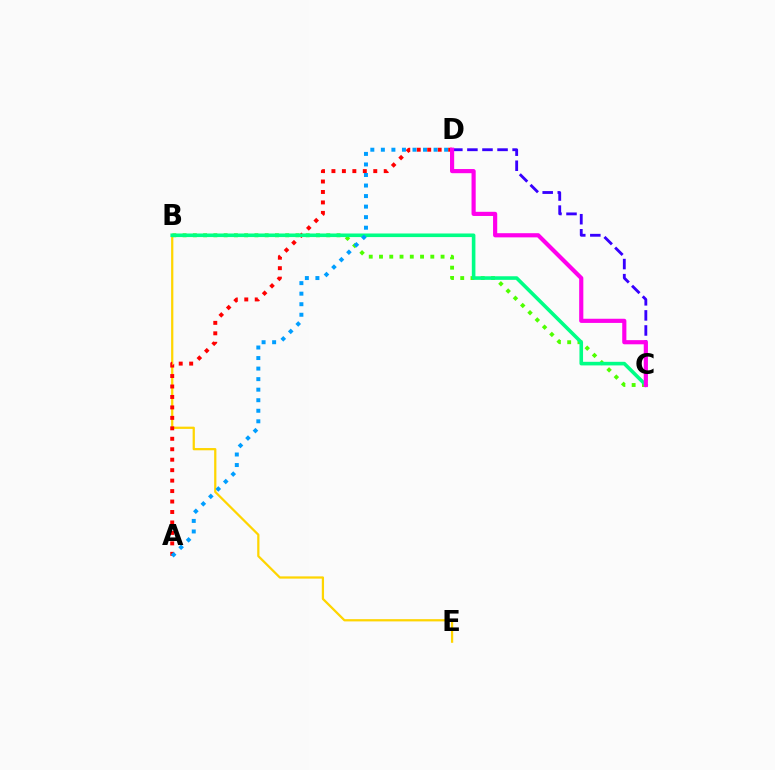{('B', 'E'): [{'color': '#ffd500', 'line_style': 'solid', 'thickness': 1.62}], ('A', 'D'): [{'color': '#ff0000', 'line_style': 'dotted', 'thickness': 2.84}, {'color': '#009eff', 'line_style': 'dotted', 'thickness': 2.86}], ('C', 'D'): [{'color': '#3700ff', 'line_style': 'dashed', 'thickness': 2.05}, {'color': '#ff00ed', 'line_style': 'solid', 'thickness': 3.0}], ('B', 'C'): [{'color': '#4fff00', 'line_style': 'dotted', 'thickness': 2.79}, {'color': '#00ff86', 'line_style': 'solid', 'thickness': 2.59}]}